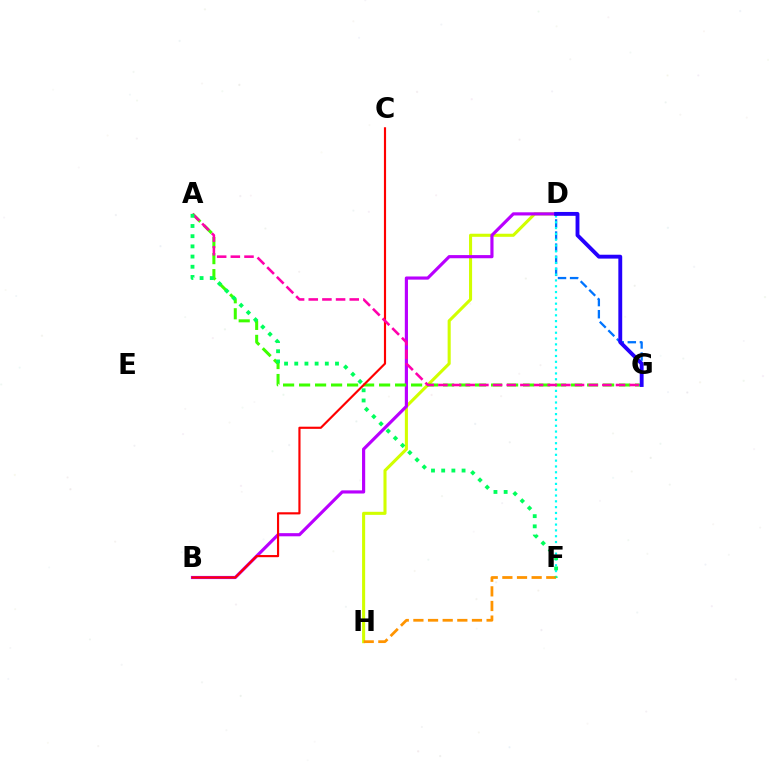{('D', 'H'): [{'color': '#d1ff00', 'line_style': 'solid', 'thickness': 2.22}], ('D', 'G'): [{'color': '#0074ff', 'line_style': 'dashed', 'thickness': 1.64}, {'color': '#2500ff', 'line_style': 'solid', 'thickness': 2.79}], ('D', 'F'): [{'color': '#00fff6', 'line_style': 'dotted', 'thickness': 1.58}], ('B', 'D'): [{'color': '#b900ff', 'line_style': 'solid', 'thickness': 2.27}], ('A', 'G'): [{'color': '#3dff00', 'line_style': 'dashed', 'thickness': 2.17}, {'color': '#ff00ac', 'line_style': 'dashed', 'thickness': 1.86}], ('F', 'H'): [{'color': '#ff9400', 'line_style': 'dashed', 'thickness': 1.99}], ('B', 'C'): [{'color': '#ff0000', 'line_style': 'solid', 'thickness': 1.55}], ('A', 'F'): [{'color': '#00ff5c', 'line_style': 'dotted', 'thickness': 2.77}]}